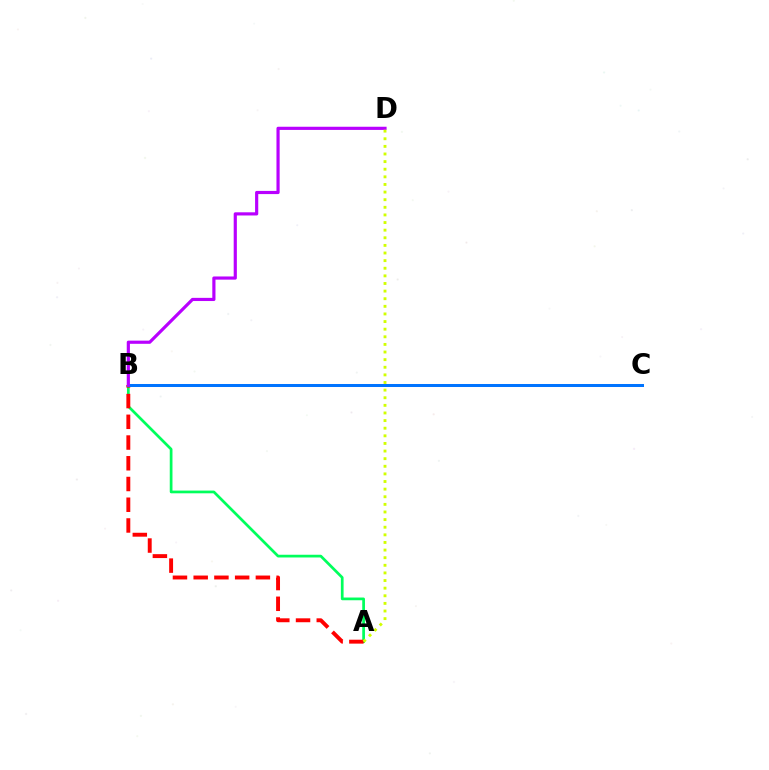{('A', 'B'): [{'color': '#00ff5c', 'line_style': 'solid', 'thickness': 1.96}, {'color': '#ff0000', 'line_style': 'dashed', 'thickness': 2.82}], ('B', 'C'): [{'color': '#0074ff', 'line_style': 'solid', 'thickness': 2.17}], ('B', 'D'): [{'color': '#b900ff', 'line_style': 'solid', 'thickness': 2.28}], ('A', 'D'): [{'color': '#d1ff00', 'line_style': 'dotted', 'thickness': 2.07}]}